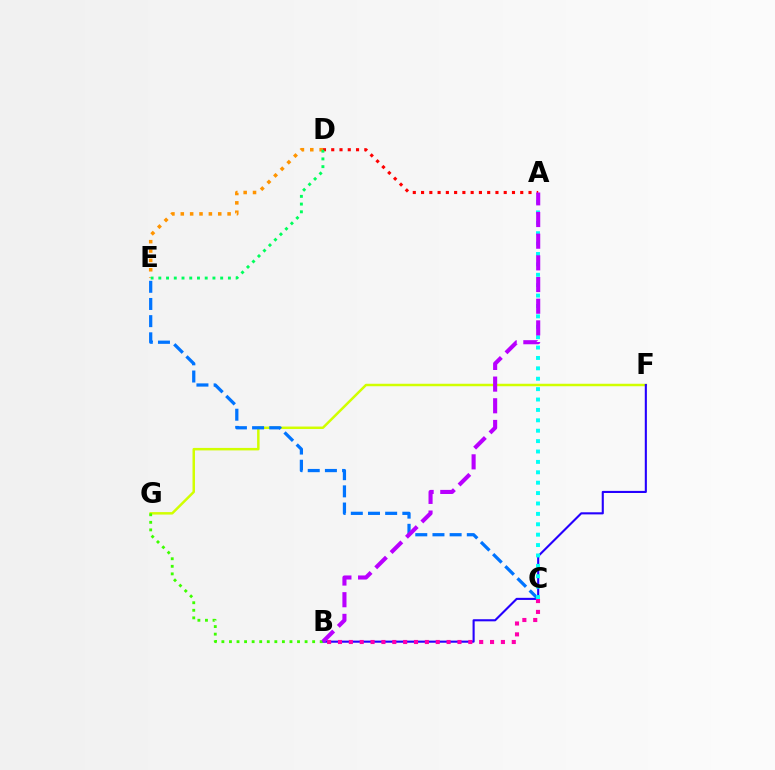{('D', 'E'): [{'color': '#ff9400', 'line_style': 'dotted', 'thickness': 2.54}, {'color': '#00ff5c', 'line_style': 'dotted', 'thickness': 2.1}], ('A', 'D'): [{'color': '#ff0000', 'line_style': 'dotted', 'thickness': 2.25}], ('F', 'G'): [{'color': '#d1ff00', 'line_style': 'solid', 'thickness': 1.79}], ('B', 'F'): [{'color': '#2500ff', 'line_style': 'solid', 'thickness': 1.51}], ('C', 'E'): [{'color': '#0074ff', 'line_style': 'dashed', 'thickness': 2.33}], ('B', 'C'): [{'color': '#ff00ac', 'line_style': 'dotted', 'thickness': 2.95}], ('A', 'C'): [{'color': '#00fff6', 'line_style': 'dotted', 'thickness': 2.82}], ('B', 'G'): [{'color': '#3dff00', 'line_style': 'dotted', 'thickness': 2.05}], ('A', 'B'): [{'color': '#b900ff', 'line_style': 'dashed', 'thickness': 2.94}]}